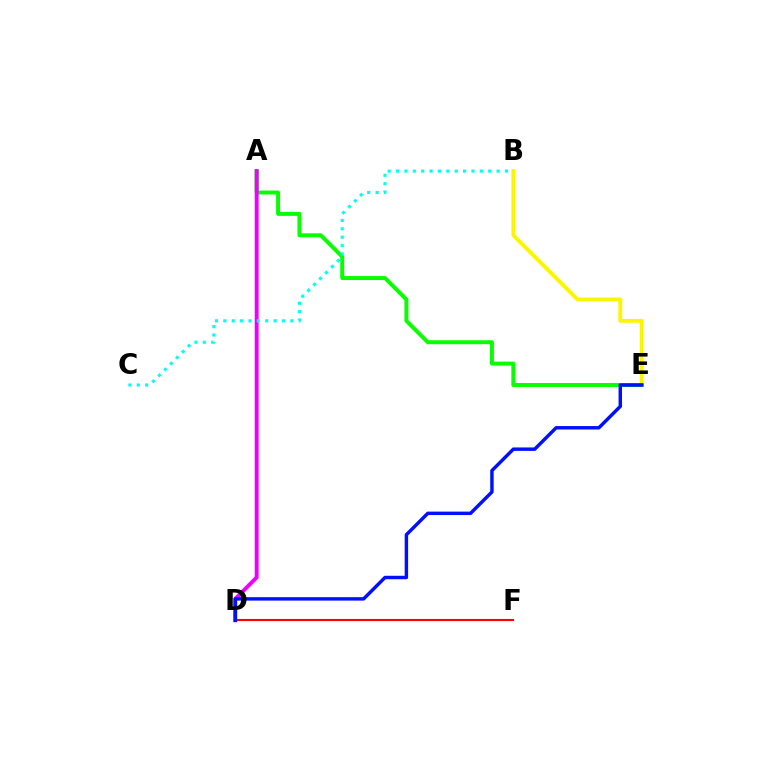{('B', 'E'): [{'color': '#fcf500', 'line_style': 'solid', 'thickness': 2.76}], ('A', 'E'): [{'color': '#08ff00', 'line_style': 'solid', 'thickness': 2.85}], ('A', 'D'): [{'color': '#ee00ff', 'line_style': 'solid', 'thickness': 2.81}], ('B', 'C'): [{'color': '#00fff6', 'line_style': 'dotted', 'thickness': 2.28}], ('D', 'F'): [{'color': '#ff0000', 'line_style': 'solid', 'thickness': 1.52}], ('D', 'E'): [{'color': '#0010ff', 'line_style': 'solid', 'thickness': 2.48}]}